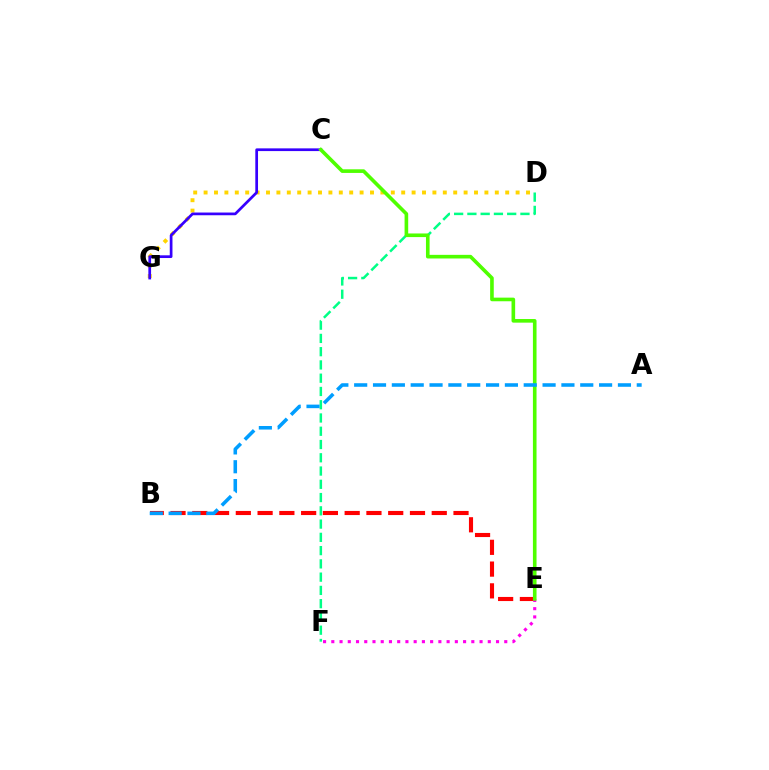{('B', 'E'): [{'color': '#ff0000', 'line_style': 'dashed', 'thickness': 2.96}], ('E', 'F'): [{'color': '#ff00ed', 'line_style': 'dotted', 'thickness': 2.24}], ('D', 'G'): [{'color': '#ffd500', 'line_style': 'dotted', 'thickness': 2.83}], ('D', 'F'): [{'color': '#00ff86', 'line_style': 'dashed', 'thickness': 1.8}], ('C', 'G'): [{'color': '#3700ff', 'line_style': 'solid', 'thickness': 1.96}], ('C', 'E'): [{'color': '#4fff00', 'line_style': 'solid', 'thickness': 2.61}], ('A', 'B'): [{'color': '#009eff', 'line_style': 'dashed', 'thickness': 2.56}]}